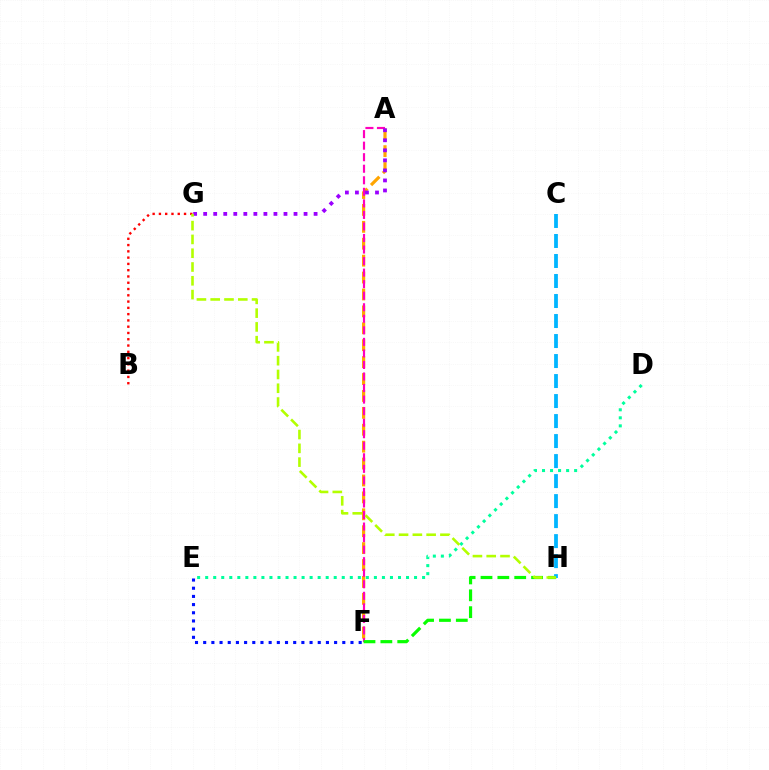{('A', 'F'): [{'color': '#ffa500', 'line_style': 'dashed', 'thickness': 2.3}, {'color': '#ff00bd', 'line_style': 'dashed', 'thickness': 1.57}], ('B', 'G'): [{'color': '#ff0000', 'line_style': 'dotted', 'thickness': 1.71}], ('F', 'H'): [{'color': '#08ff00', 'line_style': 'dashed', 'thickness': 2.29}], ('D', 'E'): [{'color': '#00ff9d', 'line_style': 'dotted', 'thickness': 2.18}], ('C', 'H'): [{'color': '#00b5ff', 'line_style': 'dashed', 'thickness': 2.72}], ('A', 'G'): [{'color': '#9b00ff', 'line_style': 'dotted', 'thickness': 2.73}], ('E', 'F'): [{'color': '#0010ff', 'line_style': 'dotted', 'thickness': 2.22}], ('G', 'H'): [{'color': '#b3ff00', 'line_style': 'dashed', 'thickness': 1.87}]}